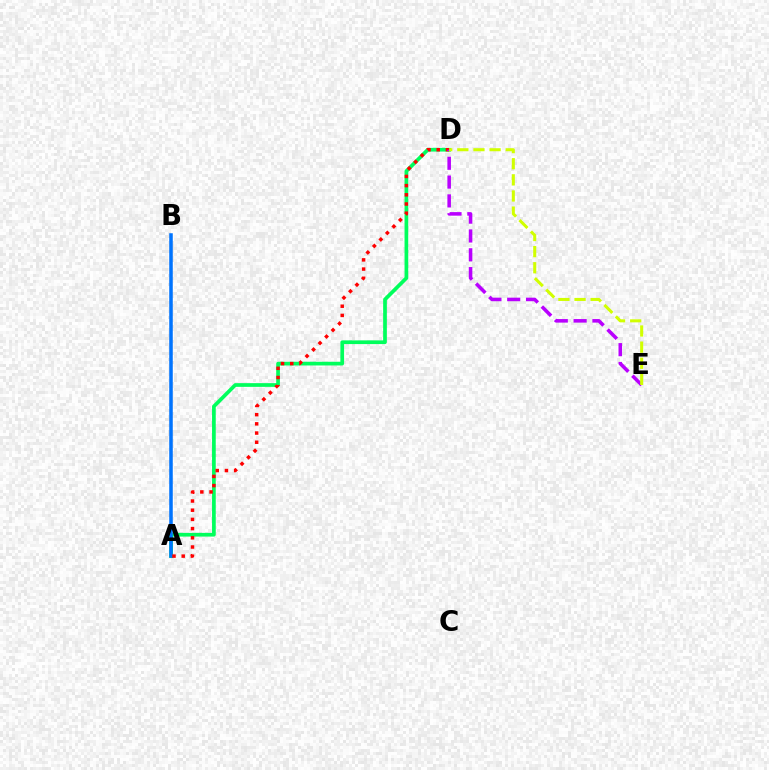{('A', 'D'): [{'color': '#00ff5c', 'line_style': 'solid', 'thickness': 2.67}, {'color': '#ff0000', 'line_style': 'dotted', 'thickness': 2.5}], ('A', 'B'): [{'color': '#0074ff', 'line_style': 'solid', 'thickness': 2.54}], ('D', 'E'): [{'color': '#b900ff', 'line_style': 'dashed', 'thickness': 2.56}, {'color': '#d1ff00', 'line_style': 'dashed', 'thickness': 2.19}]}